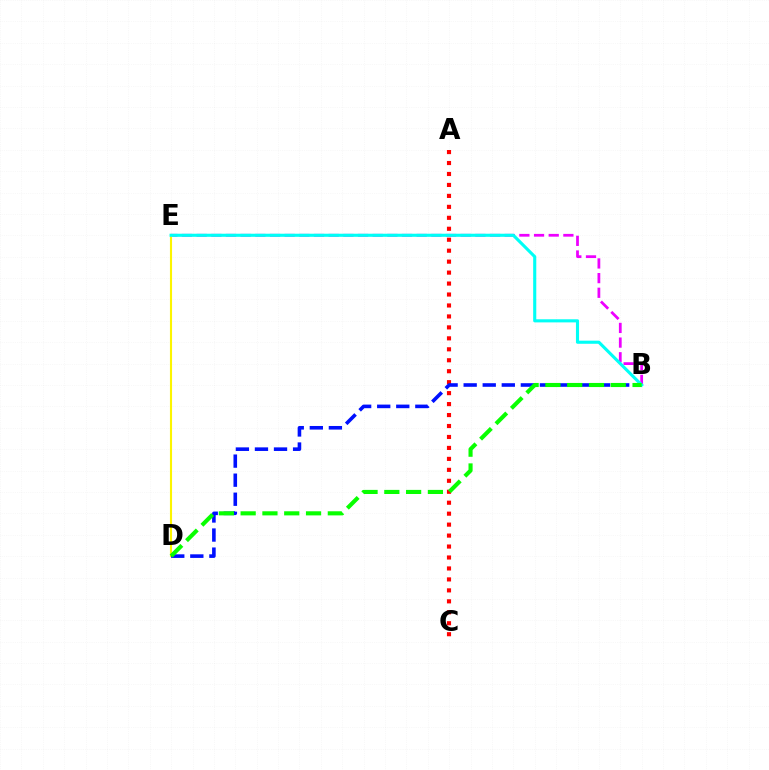{('B', 'E'): [{'color': '#ee00ff', 'line_style': 'dashed', 'thickness': 1.99}, {'color': '#00fff6', 'line_style': 'solid', 'thickness': 2.24}], ('D', 'E'): [{'color': '#fcf500', 'line_style': 'solid', 'thickness': 1.52}], ('A', 'C'): [{'color': '#ff0000', 'line_style': 'dotted', 'thickness': 2.98}], ('B', 'D'): [{'color': '#0010ff', 'line_style': 'dashed', 'thickness': 2.59}, {'color': '#08ff00', 'line_style': 'dashed', 'thickness': 2.96}]}